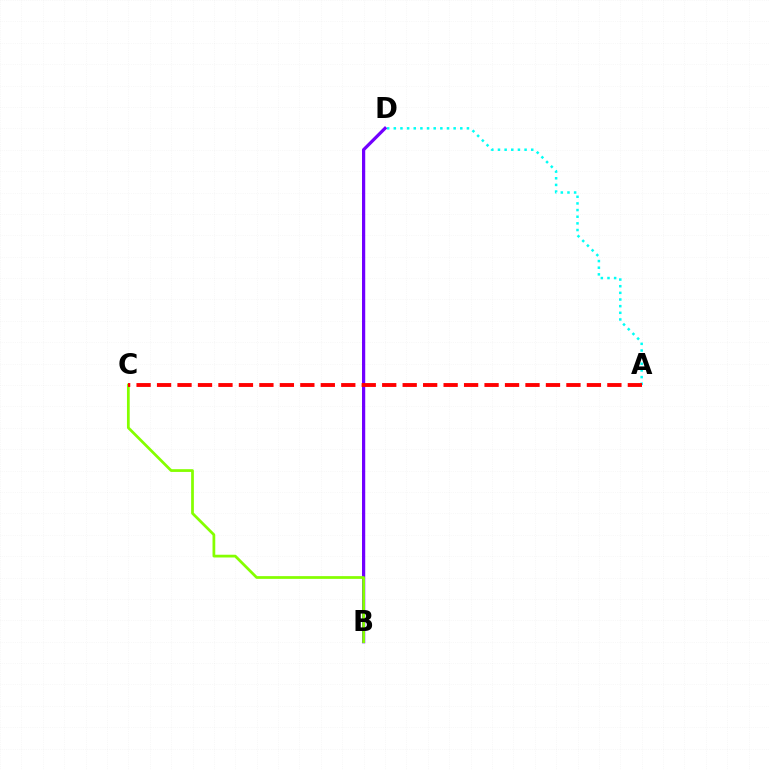{('A', 'D'): [{'color': '#00fff6', 'line_style': 'dotted', 'thickness': 1.81}], ('B', 'D'): [{'color': '#7200ff', 'line_style': 'solid', 'thickness': 2.32}], ('B', 'C'): [{'color': '#84ff00', 'line_style': 'solid', 'thickness': 1.98}], ('A', 'C'): [{'color': '#ff0000', 'line_style': 'dashed', 'thickness': 2.78}]}